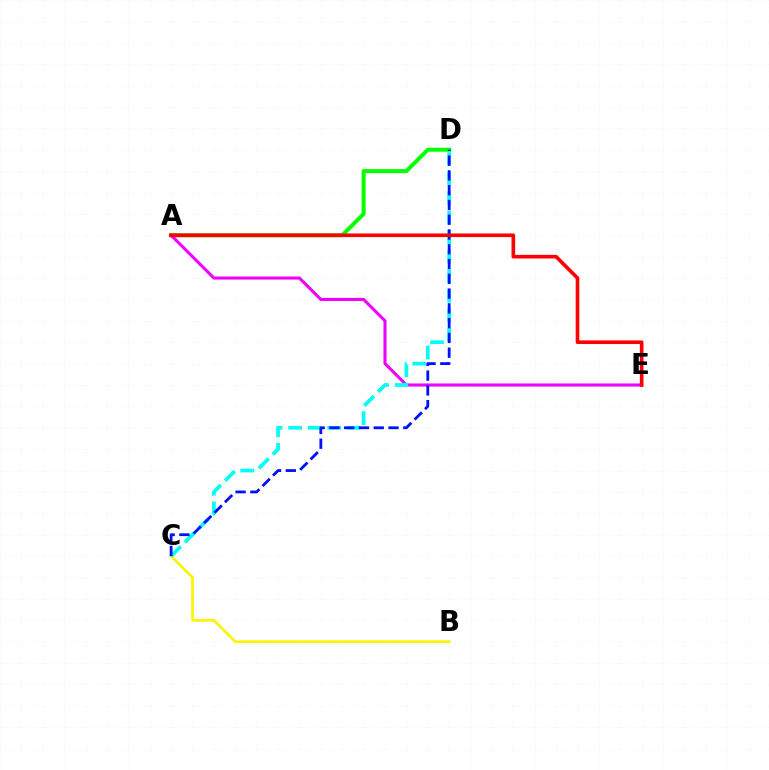{('B', 'C'): [{'color': '#fcf500', 'line_style': 'solid', 'thickness': 1.94}], ('A', 'D'): [{'color': '#08ff00', 'line_style': 'solid', 'thickness': 2.88}], ('A', 'E'): [{'color': '#ee00ff', 'line_style': 'solid', 'thickness': 2.21}, {'color': '#ff0000', 'line_style': 'solid', 'thickness': 2.63}], ('C', 'D'): [{'color': '#00fff6', 'line_style': 'dashed', 'thickness': 2.65}, {'color': '#0010ff', 'line_style': 'dashed', 'thickness': 2.01}]}